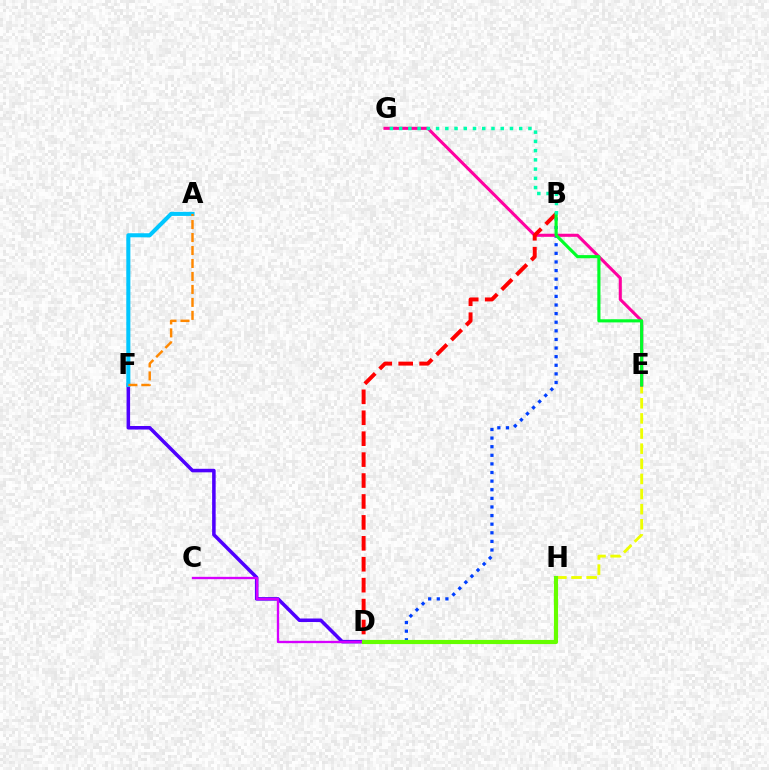{('D', 'F'): [{'color': '#4f00ff', 'line_style': 'solid', 'thickness': 2.55}], ('B', 'D'): [{'color': '#003fff', 'line_style': 'dotted', 'thickness': 2.34}, {'color': '#ff0000', 'line_style': 'dashed', 'thickness': 2.84}], ('E', 'H'): [{'color': '#eeff00', 'line_style': 'dashed', 'thickness': 2.05}], ('E', 'G'): [{'color': '#ff00a0', 'line_style': 'solid', 'thickness': 2.21}], ('C', 'D'): [{'color': '#d600ff', 'line_style': 'solid', 'thickness': 1.68}], ('A', 'F'): [{'color': '#00c7ff', 'line_style': 'solid', 'thickness': 2.92}, {'color': '#ff8800', 'line_style': 'dashed', 'thickness': 1.76}], ('B', 'E'): [{'color': '#00ff27', 'line_style': 'solid', 'thickness': 2.26}], ('B', 'G'): [{'color': '#00ffaf', 'line_style': 'dotted', 'thickness': 2.51}], ('D', 'H'): [{'color': '#66ff00', 'line_style': 'solid', 'thickness': 2.98}]}